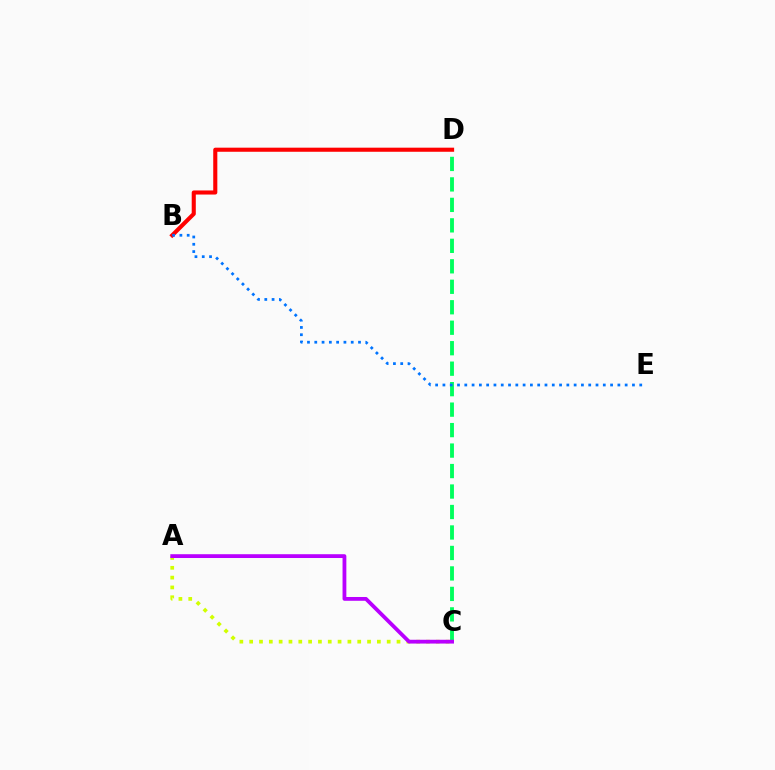{('A', 'C'): [{'color': '#d1ff00', 'line_style': 'dotted', 'thickness': 2.67}, {'color': '#b900ff', 'line_style': 'solid', 'thickness': 2.74}], ('C', 'D'): [{'color': '#00ff5c', 'line_style': 'dashed', 'thickness': 2.78}], ('B', 'D'): [{'color': '#ff0000', 'line_style': 'solid', 'thickness': 2.94}], ('B', 'E'): [{'color': '#0074ff', 'line_style': 'dotted', 'thickness': 1.98}]}